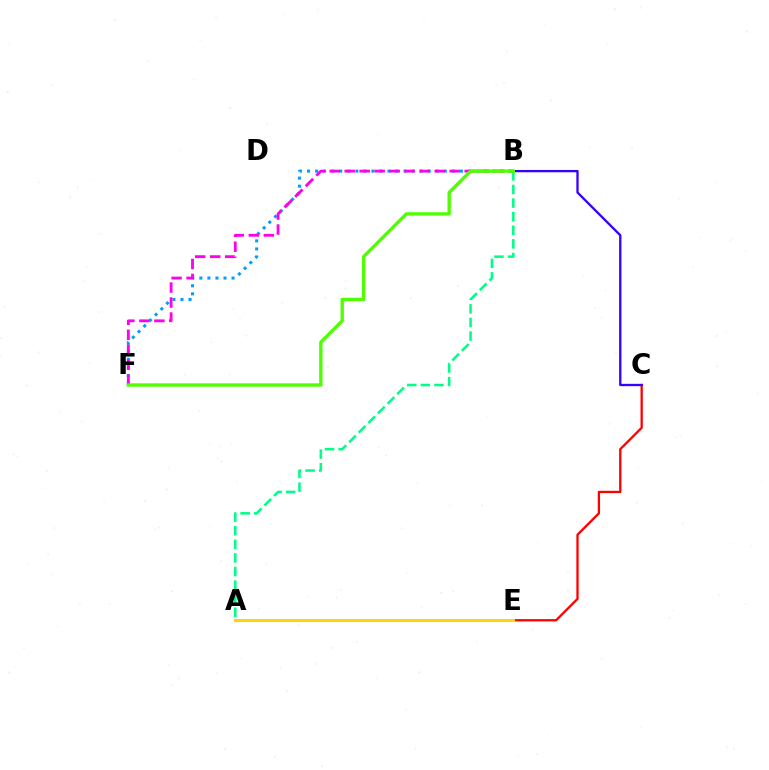{('A', 'C'): [{'color': '#ff0000', 'line_style': 'solid', 'thickness': 1.66}], ('B', 'F'): [{'color': '#009eff', 'line_style': 'dotted', 'thickness': 2.19}, {'color': '#ff00ed', 'line_style': 'dashed', 'thickness': 2.04}, {'color': '#4fff00', 'line_style': 'solid', 'thickness': 2.41}], ('B', 'C'): [{'color': '#3700ff', 'line_style': 'solid', 'thickness': 1.66}], ('A', 'E'): [{'color': '#ffd500', 'line_style': 'solid', 'thickness': 2.15}], ('A', 'B'): [{'color': '#00ff86', 'line_style': 'dashed', 'thickness': 1.85}]}